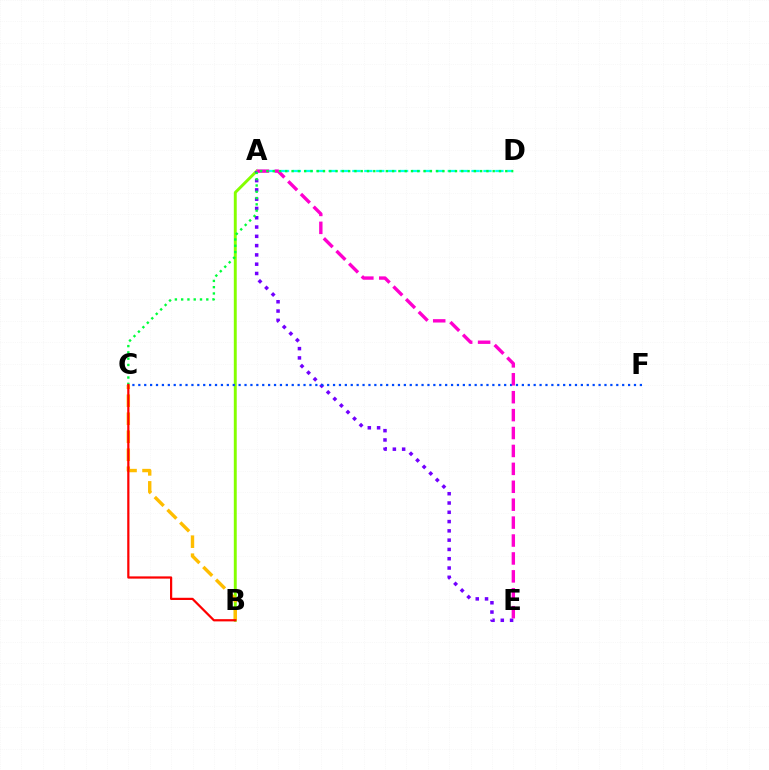{('A', 'B'): [{'color': '#84ff00', 'line_style': 'solid', 'thickness': 2.1}], ('A', 'D'): [{'color': '#00fff6', 'line_style': 'dashed', 'thickness': 1.62}], ('A', 'E'): [{'color': '#7200ff', 'line_style': 'dotted', 'thickness': 2.52}, {'color': '#ff00cf', 'line_style': 'dashed', 'thickness': 2.43}], ('C', 'F'): [{'color': '#004bff', 'line_style': 'dotted', 'thickness': 1.6}], ('C', 'D'): [{'color': '#00ff39', 'line_style': 'dotted', 'thickness': 1.71}], ('B', 'C'): [{'color': '#ffbd00', 'line_style': 'dashed', 'thickness': 2.45}, {'color': '#ff0000', 'line_style': 'solid', 'thickness': 1.6}]}